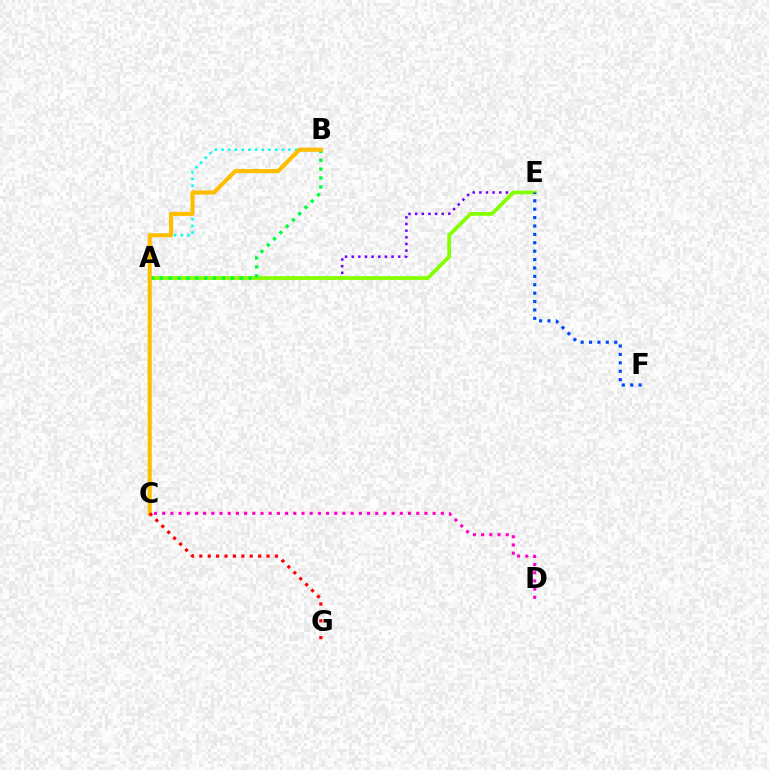{('A', 'E'): [{'color': '#7200ff', 'line_style': 'dotted', 'thickness': 1.8}, {'color': '#84ff00', 'line_style': 'solid', 'thickness': 2.7}], ('A', 'B'): [{'color': '#00fff6', 'line_style': 'dotted', 'thickness': 1.82}, {'color': '#00ff39', 'line_style': 'dotted', 'thickness': 2.41}], ('C', 'D'): [{'color': '#ff00cf', 'line_style': 'dotted', 'thickness': 2.23}], ('B', 'C'): [{'color': '#ffbd00', 'line_style': 'solid', 'thickness': 2.94}], ('E', 'F'): [{'color': '#004bff', 'line_style': 'dotted', 'thickness': 2.28}], ('C', 'G'): [{'color': '#ff0000', 'line_style': 'dotted', 'thickness': 2.28}]}